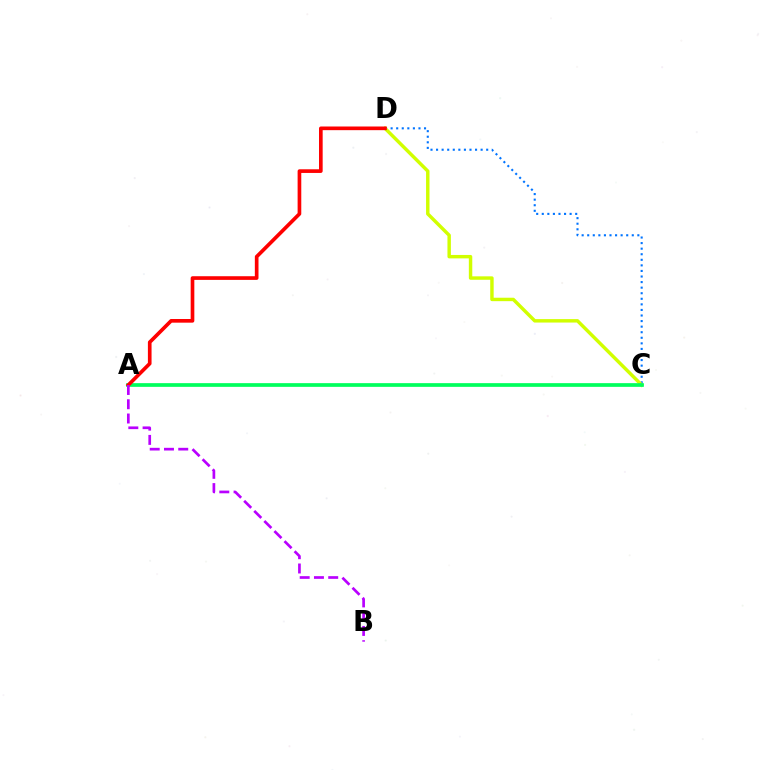{('C', 'D'): [{'color': '#0074ff', 'line_style': 'dotted', 'thickness': 1.51}, {'color': '#d1ff00', 'line_style': 'solid', 'thickness': 2.48}], ('A', 'C'): [{'color': '#00ff5c', 'line_style': 'solid', 'thickness': 2.67}], ('A', 'D'): [{'color': '#ff0000', 'line_style': 'solid', 'thickness': 2.64}], ('A', 'B'): [{'color': '#b900ff', 'line_style': 'dashed', 'thickness': 1.94}]}